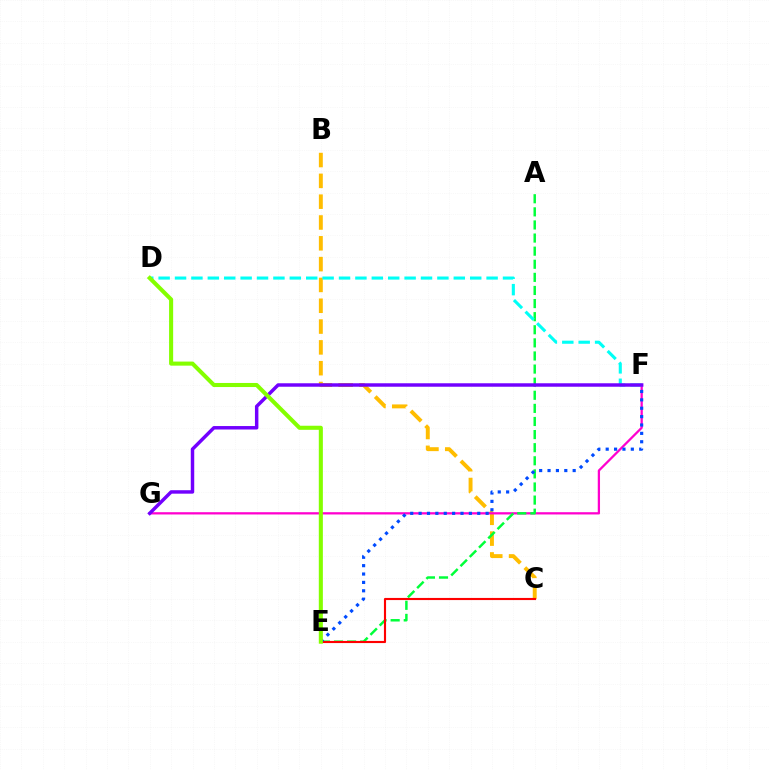{('B', 'C'): [{'color': '#ffbd00', 'line_style': 'dashed', 'thickness': 2.83}], ('F', 'G'): [{'color': '#ff00cf', 'line_style': 'solid', 'thickness': 1.63}, {'color': '#7200ff', 'line_style': 'solid', 'thickness': 2.49}], ('A', 'E'): [{'color': '#00ff39', 'line_style': 'dashed', 'thickness': 1.78}], ('D', 'F'): [{'color': '#00fff6', 'line_style': 'dashed', 'thickness': 2.23}], ('C', 'E'): [{'color': '#ff0000', 'line_style': 'solid', 'thickness': 1.54}], ('E', 'F'): [{'color': '#004bff', 'line_style': 'dotted', 'thickness': 2.28}], ('D', 'E'): [{'color': '#84ff00', 'line_style': 'solid', 'thickness': 2.93}]}